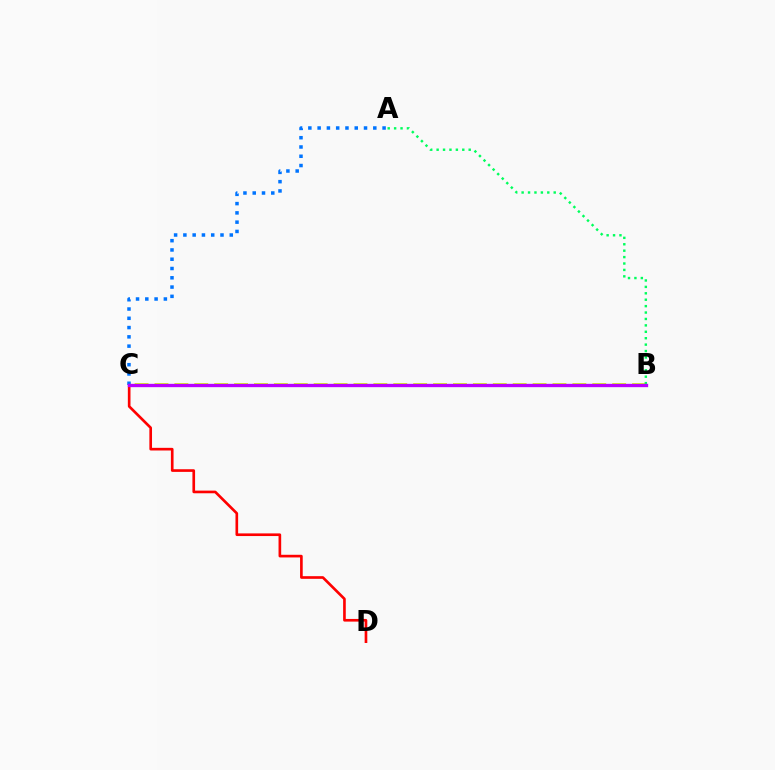{('C', 'D'): [{'color': '#ff0000', 'line_style': 'solid', 'thickness': 1.91}], ('A', 'C'): [{'color': '#0074ff', 'line_style': 'dotted', 'thickness': 2.52}], ('B', 'C'): [{'color': '#d1ff00', 'line_style': 'dashed', 'thickness': 2.7}, {'color': '#b900ff', 'line_style': 'solid', 'thickness': 2.4}], ('A', 'B'): [{'color': '#00ff5c', 'line_style': 'dotted', 'thickness': 1.74}]}